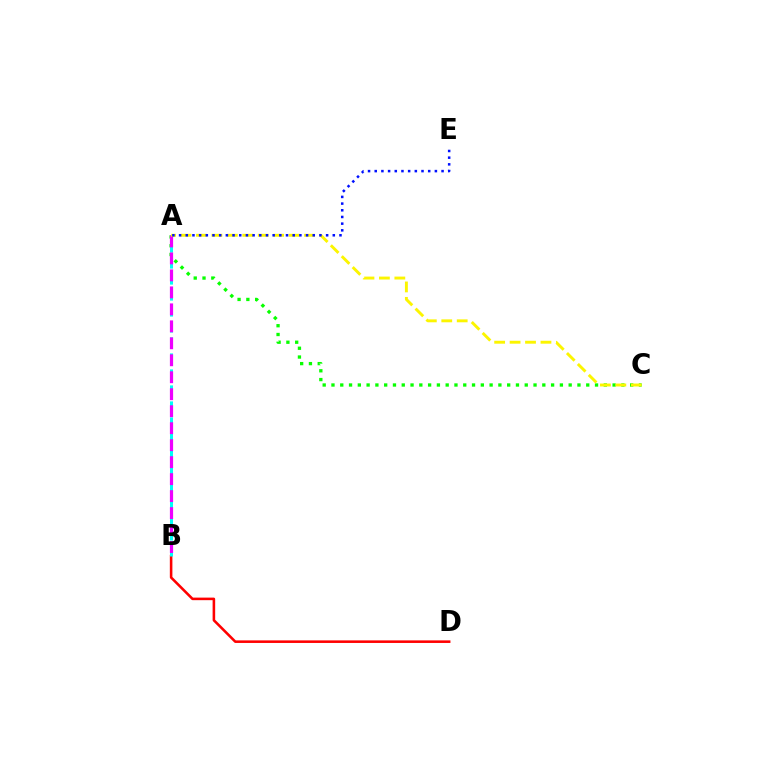{('A', 'C'): [{'color': '#08ff00', 'line_style': 'dotted', 'thickness': 2.39}, {'color': '#fcf500', 'line_style': 'dashed', 'thickness': 2.1}], ('B', 'D'): [{'color': '#ff0000', 'line_style': 'solid', 'thickness': 1.85}], ('A', 'B'): [{'color': '#00fff6', 'line_style': 'dashed', 'thickness': 2.17}, {'color': '#ee00ff', 'line_style': 'dashed', 'thickness': 2.31}], ('A', 'E'): [{'color': '#0010ff', 'line_style': 'dotted', 'thickness': 1.82}]}